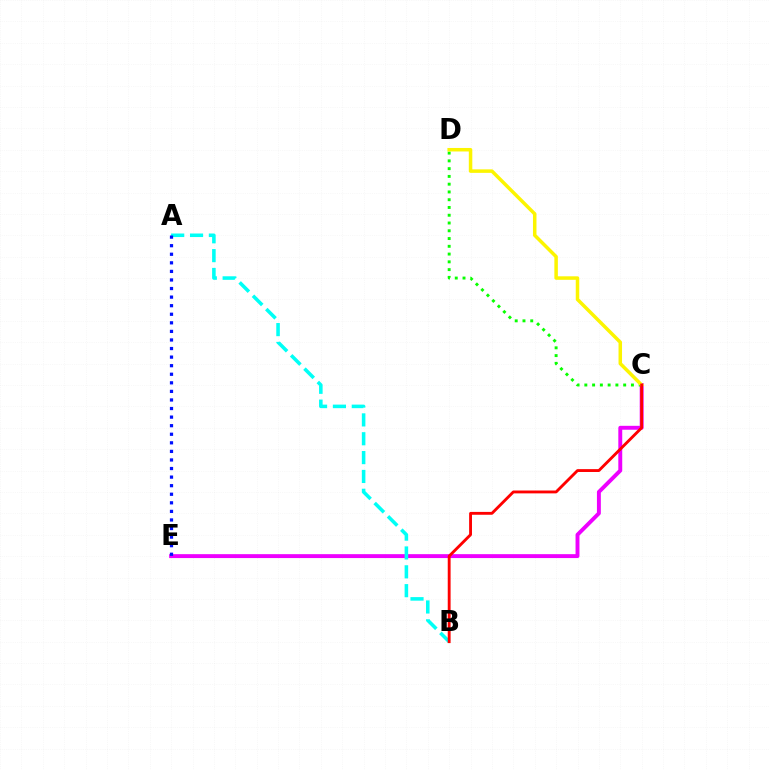{('C', 'E'): [{'color': '#ee00ff', 'line_style': 'solid', 'thickness': 2.82}], ('C', 'D'): [{'color': '#08ff00', 'line_style': 'dotted', 'thickness': 2.11}, {'color': '#fcf500', 'line_style': 'solid', 'thickness': 2.52}], ('A', 'B'): [{'color': '#00fff6', 'line_style': 'dashed', 'thickness': 2.56}], ('A', 'E'): [{'color': '#0010ff', 'line_style': 'dotted', 'thickness': 2.33}], ('B', 'C'): [{'color': '#ff0000', 'line_style': 'solid', 'thickness': 2.06}]}